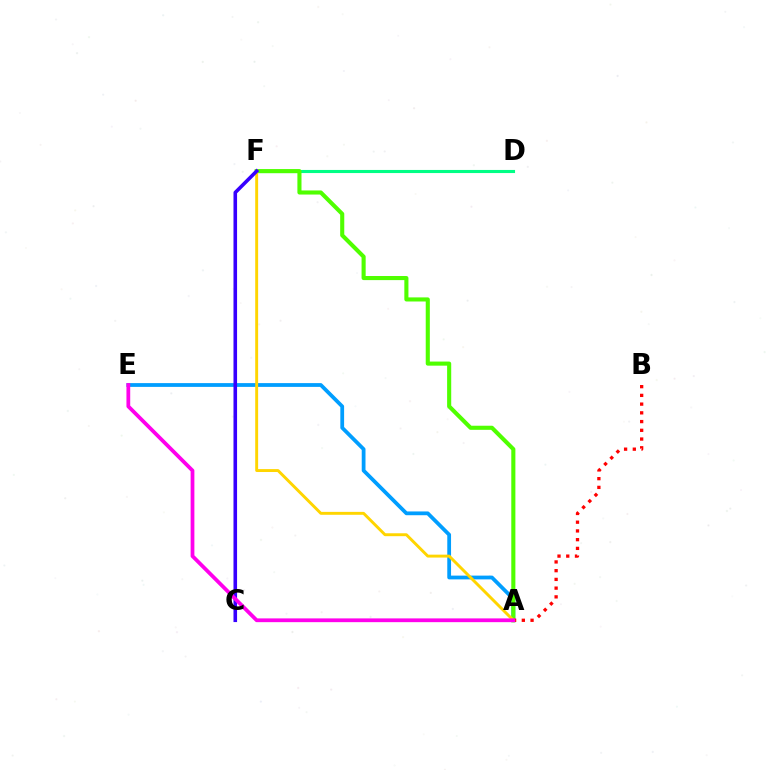{('D', 'F'): [{'color': '#00ff86', 'line_style': 'solid', 'thickness': 2.23}], ('A', 'E'): [{'color': '#009eff', 'line_style': 'solid', 'thickness': 2.71}, {'color': '#ff00ed', 'line_style': 'solid', 'thickness': 2.71}], ('A', 'F'): [{'color': '#4fff00', 'line_style': 'solid', 'thickness': 2.95}, {'color': '#ffd500', 'line_style': 'solid', 'thickness': 2.1}], ('A', 'B'): [{'color': '#ff0000', 'line_style': 'dotted', 'thickness': 2.37}], ('C', 'F'): [{'color': '#3700ff', 'line_style': 'solid', 'thickness': 2.58}]}